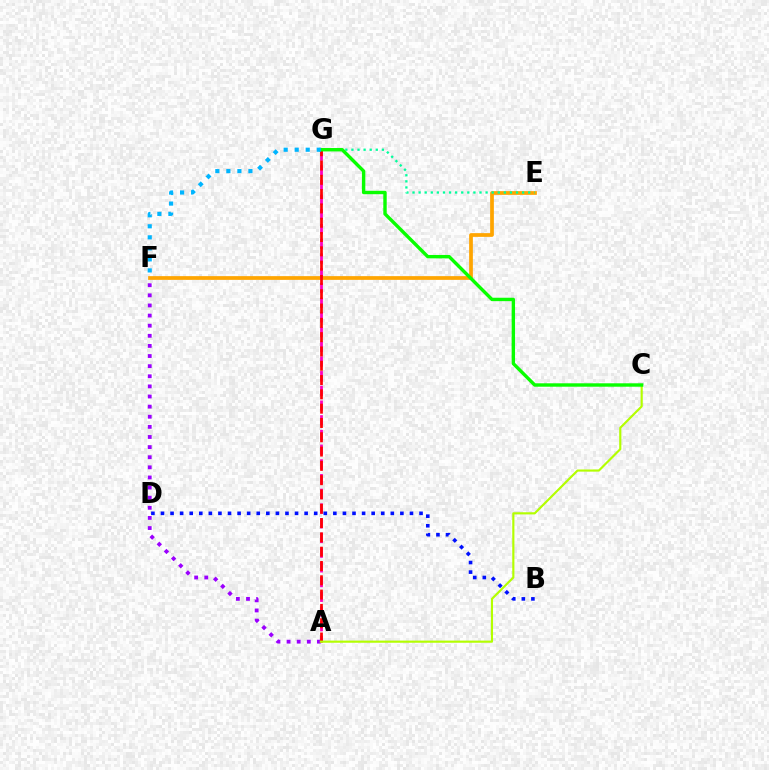{('E', 'F'): [{'color': '#ffa500', 'line_style': 'solid', 'thickness': 2.68}], ('A', 'F'): [{'color': '#9b00ff', 'line_style': 'dotted', 'thickness': 2.75}], ('B', 'D'): [{'color': '#0010ff', 'line_style': 'dotted', 'thickness': 2.6}], ('E', 'G'): [{'color': '#00ff9d', 'line_style': 'dotted', 'thickness': 1.65}], ('A', 'G'): [{'color': '#ff00bd', 'line_style': 'dashed', 'thickness': 2.0}, {'color': '#ff0000', 'line_style': 'dashed', 'thickness': 1.94}], ('A', 'C'): [{'color': '#b3ff00', 'line_style': 'solid', 'thickness': 1.55}], ('C', 'G'): [{'color': '#08ff00', 'line_style': 'solid', 'thickness': 2.45}], ('F', 'G'): [{'color': '#00b5ff', 'line_style': 'dotted', 'thickness': 3.0}]}